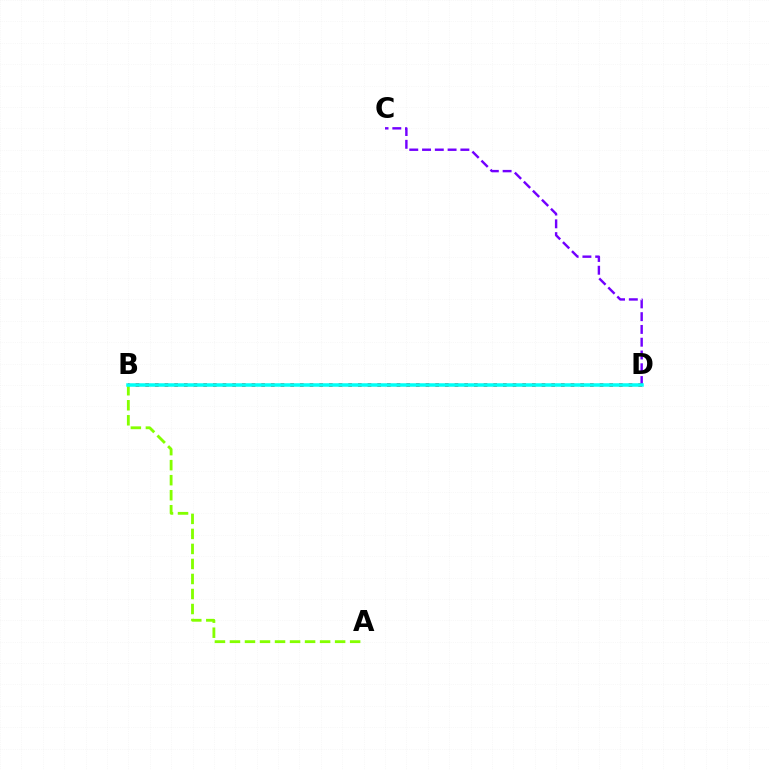{('B', 'D'): [{'color': '#ff0000', 'line_style': 'dotted', 'thickness': 2.63}, {'color': '#00fff6', 'line_style': 'solid', 'thickness': 2.53}], ('C', 'D'): [{'color': '#7200ff', 'line_style': 'dashed', 'thickness': 1.74}], ('A', 'B'): [{'color': '#84ff00', 'line_style': 'dashed', 'thickness': 2.04}]}